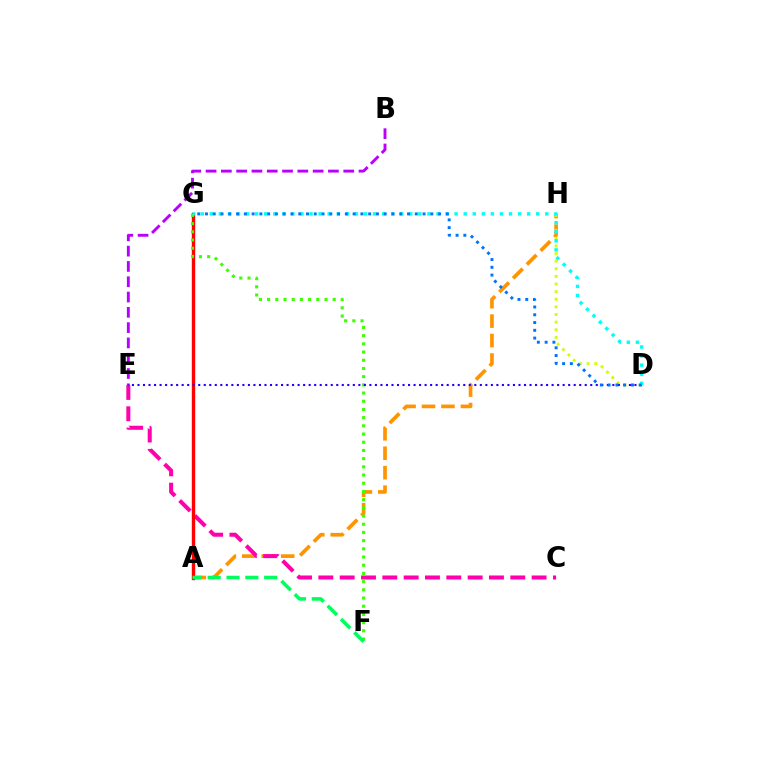{('B', 'E'): [{'color': '#b900ff', 'line_style': 'dashed', 'thickness': 2.08}], ('A', 'H'): [{'color': '#ff9400', 'line_style': 'dashed', 'thickness': 2.64}], ('C', 'E'): [{'color': '#ff00ac', 'line_style': 'dashed', 'thickness': 2.9}], ('A', 'G'): [{'color': '#ff0000', 'line_style': 'solid', 'thickness': 2.43}], ('F', 'G'): [{'color': '#3dff00', 'line_style': 'dotted', 'thickness': 2.23}], ('D', 'H'): [{'color': '#d1ff00', 'line_style': 'dotted', 'thickness': 2.07}], ('D', 'E'): [{'color': '#2500ff', 'line_style': 'dotted', 'thickness': 1.5}], ('A', 'F'): [{'color': '#00ff5c', 'line_style': 'dashed', 'thickness': 2.56}], ('D', 'G'): [{'color': '#00fff6', 'line_style': 'dotted', 'thickness': 2.46}, {'color': '#0074ff', 'line_style': 'dotted', 'thickness': 2.11}]}